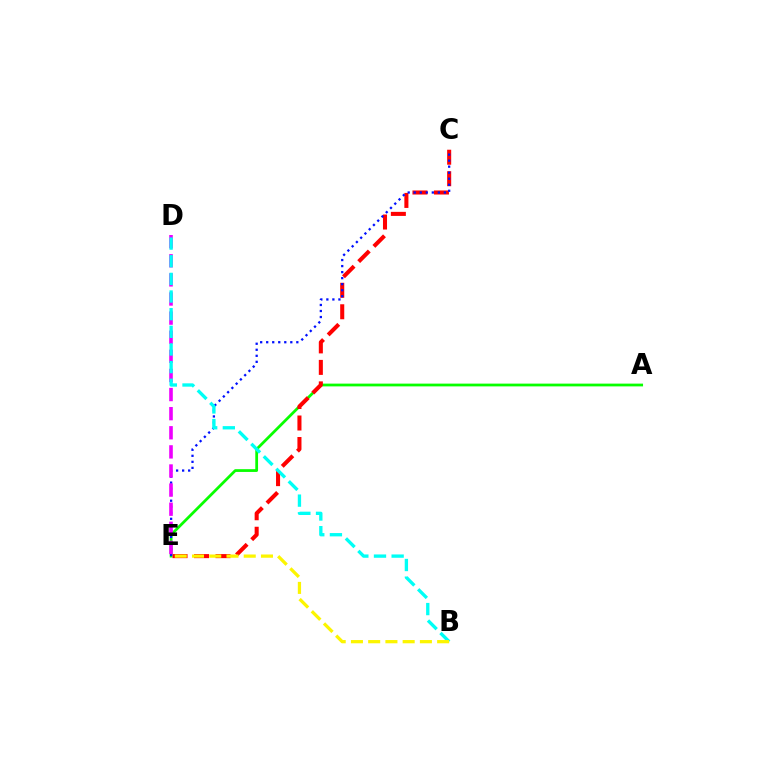{('A', 'E'): [{'color': '#08ff00', 'line_style': 'solid', 'thickness': 1.99}], ('C', 'E'): [{'color': '#ff0000', 'line_style': 'dashed', 'thickness': 2.92}, {'color': '#0010ff', 'line_style': 'dotted', 'thickness': 1.64}], ('D', 'E'): [{'color': '#ee00ff', 'line_style': 'dashed', 'thickness': 2.6}], ('B', 'D'): [{'color': '#00fff6', 'line_style': 'dashed', 'thickness': 2.4}], ('B', 'E'): [{'color': '#fcf500', 'line_style': 'dashed', 'thickness': 2.34}]}